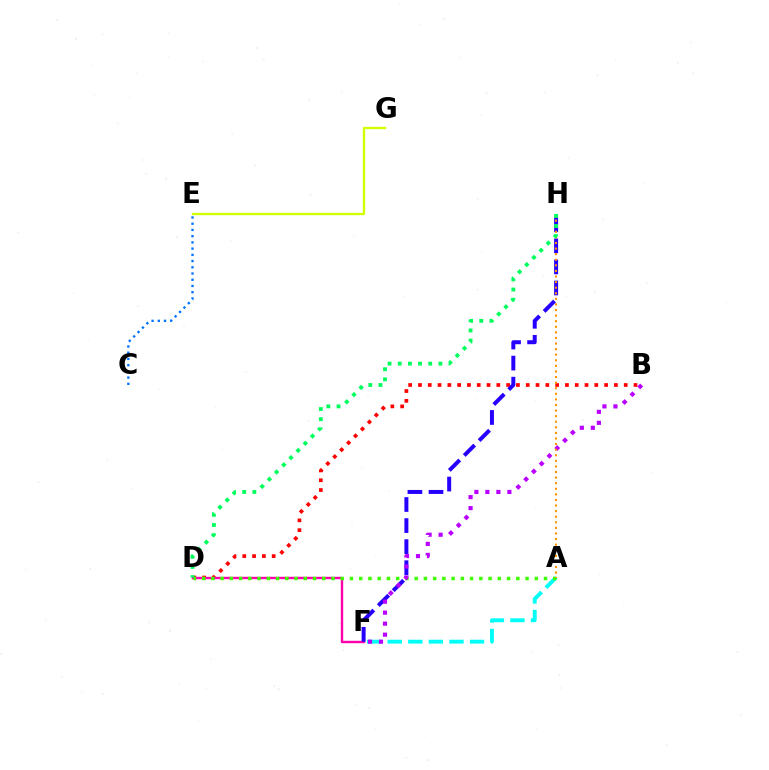{('E', 'G'): [{'color': '#d1ff00', 'line_style': 'solid', 'thickness': 1.68}], ('A', 'F'): [{'color': '#00fff6', 'line_style': 'dashed', 'thickness': 2.8}], ('C', 'E'): [{'color': '#0074ff', 'line_style': 'dotted', 'thickness': 1.69}], ('B', 'D'): [{'color': '#ff0000', 'line_style': 'dotted', 'thickness': 2.66}], ('D', 'F'): [{'color': '#ff00ac', 'line_style': 'solid', 'thickness': 1.73}], ('F', 'H'): [{'color': '#2500ff', 'line_style': 'dashed', 'thickness': 2.86}], ('A', 'D'): [{'color': '#3dff00', 'line_style': 'dotted', 'thickness': 2.51}], ('B', 'F'): [{'color': '#b900ff', 'line_style': 'dotted', 'thickness': 2.99}], ('A', 'H'): [{'color': '#ff9400', 'line_style': 'dotted', 'thickness': 1.52}], ('D', 'H'): [{'color': '#00ff5c', 'line_style': 'dotted', 'thickness': 2.76}]}